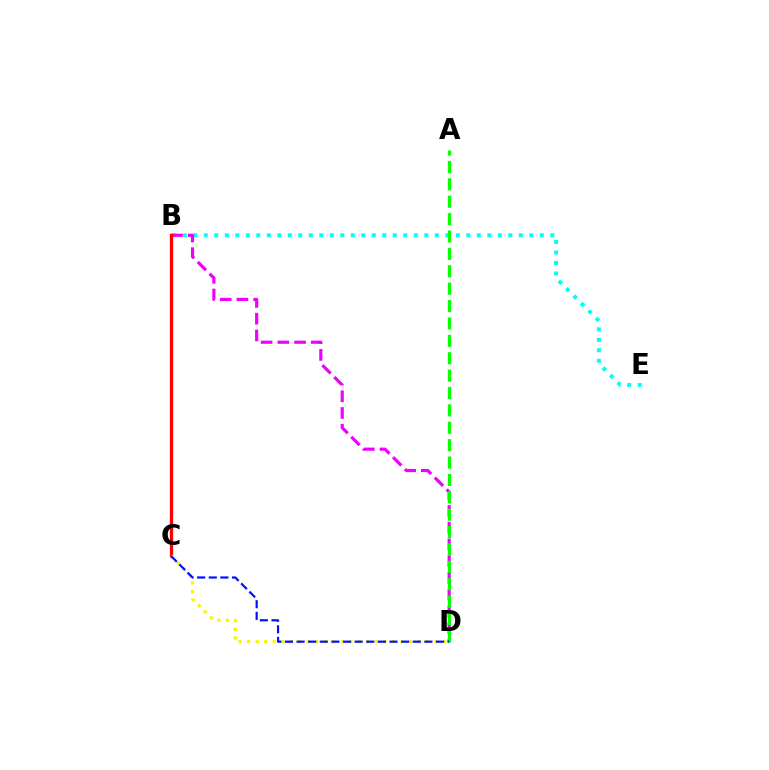{('B', 'E'): [{'color': '#00fff6', 'line_style': 'dotted', 'thickness': 2.85}], ('B', 'D'): [{'color': '#ee00ff', 'line_style': 'dashed', 'thickness': 2.27}], ('B', 'C'): [{'color': '#ff0000', 'line_style': 'solid', 'thickness': 2.37}], ('C', 'D'): [{'color': '#fcf500', 'line_style': 'dotted', 'thickness': 2.32}, {'color': '#0010ff', 'line_style': 'dashed', 'thickness': 1.58}], ('A', 'D'): [{'color': '#08ff00', 'line_style': 'dashed', 'thickness': 2.36}]}